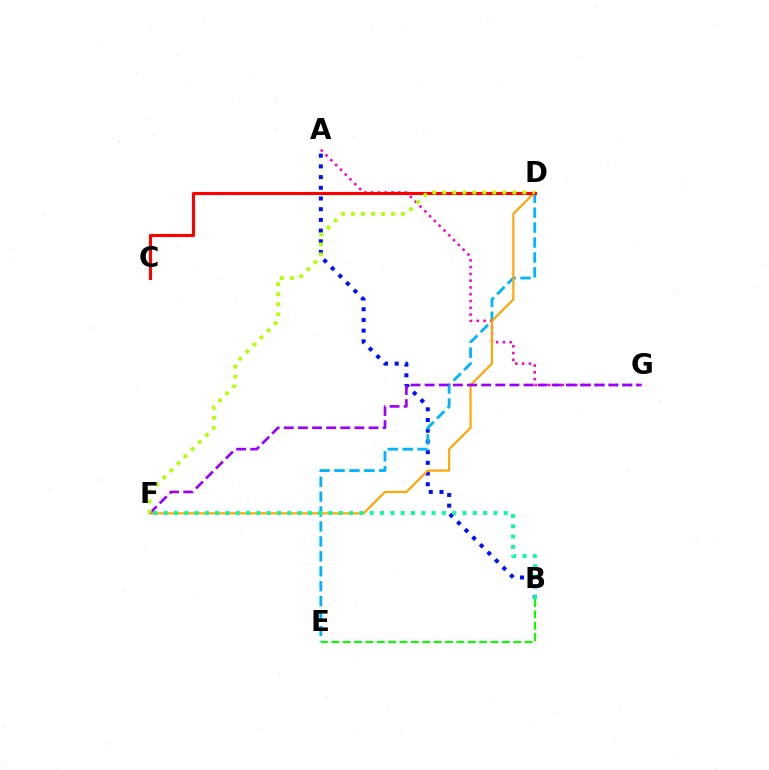{('A', 'B'): [{'color': '#0010ff', 'line_style': 'dotted', 'thickness': 2.91}], ('D', 'E'): [{'color': '#00b5ff', 'line_style': 'dashed', 'thickness': 2.03}], ('A', 'G'): [{'color': '#ff00bd', 'line_style': 'dotted', 'thickness': 1.84}], ('B', 'E'): [{'color': '#08ff00', 'line_style': 'dashed', 'thickness': 1.54}], ('D', 'F'): [{'color': '#ffa500', 'line_style': 'solid', 'thickness': 1.55}, {'color': '#b3ff00', 'line_style': 'dotted', 'thickness': 2.72}], ('B', 'F'): [{'color': '#00ff9d', 'line_style': 'dotted', 'thickness': 2.8}], ('F', 'G'): [{'color': '#9b00ff', 'line_style': 'dashed', 'thickness': 1.92}], ('C', 'D'): [{'color': '#ff0000', 'line_style': 'solid', 'thickness': 2.23}]}